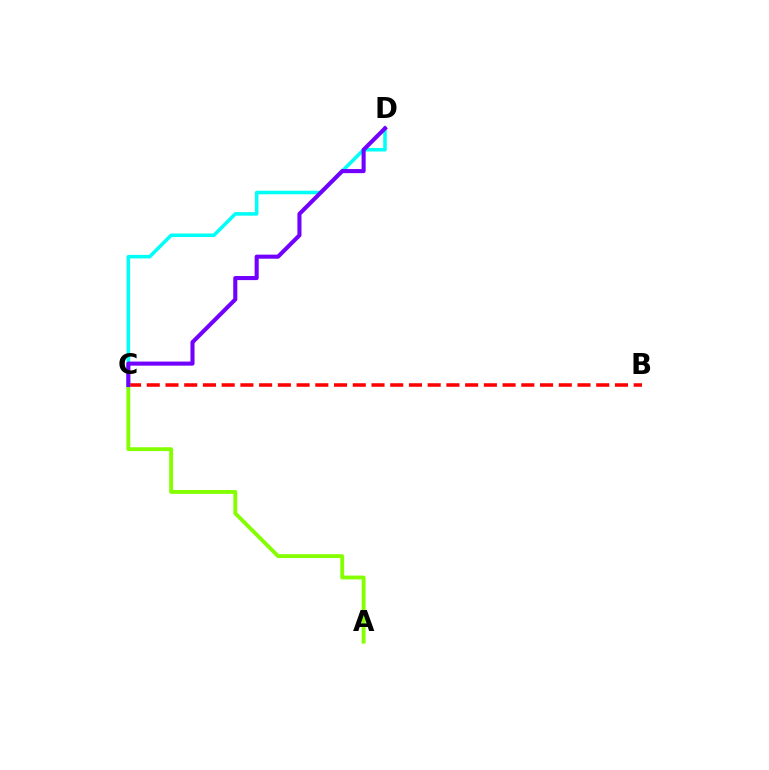{('C', 'D'): [{'color': '#00fff6', 'line_style': 'solid', 'thickness': 2.56}, {'color': '#7200ff', 'line_style': 'solid', 'thickness': 2.94}], ('B', 'C'): [{'color': '#ff0000', 'line_style': 'dashed', 'thickness': 2.54}], ('A', 'C'): [{'color': '#84ff00', 'line_style': 'solid', 'thickness': 2.78}]}